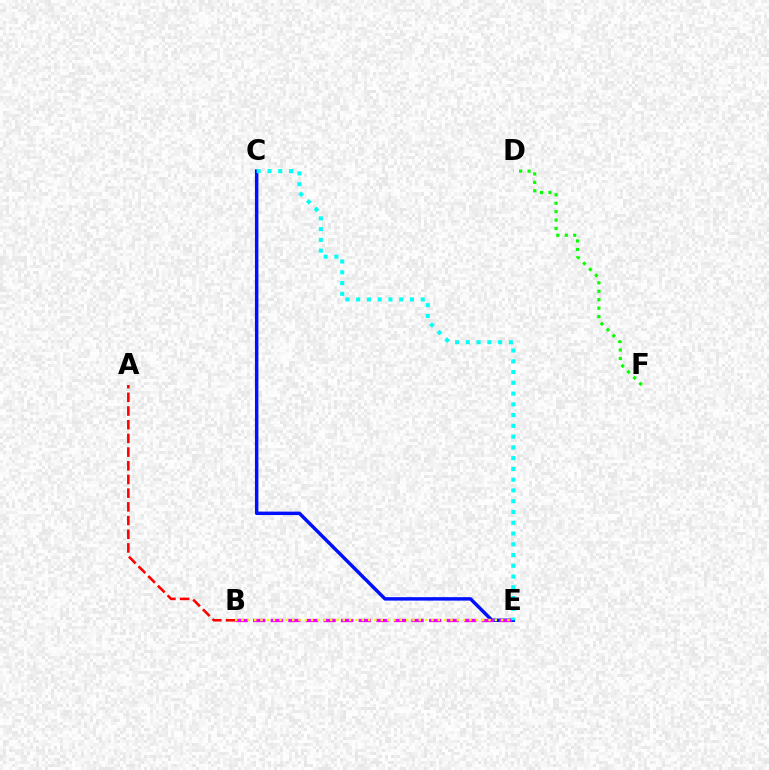{('C', 'E'): [{'color': '#0010ff', 'line_style': 'solid', 'thickness': 2.48}, {'color': '#00fff6', 'line_style': 'dotted', 'thickness': 2.92}], ('A', 'B'): [{'color': '#ff0000', 'line_style': 'dashed', 'thickness': 1.86}], ('B', 'E'): [{'color': '#ee00ff', 'line_style': 'dashed', 'thickness': 2.39}, {'color': '#fcf500', 'line_style': 'dotted', 'thickness': 1.72}], ('D', 'F'): [{'color': '#08ff00', 'line_style': 'dotted', 'thickness': 2.3}]}